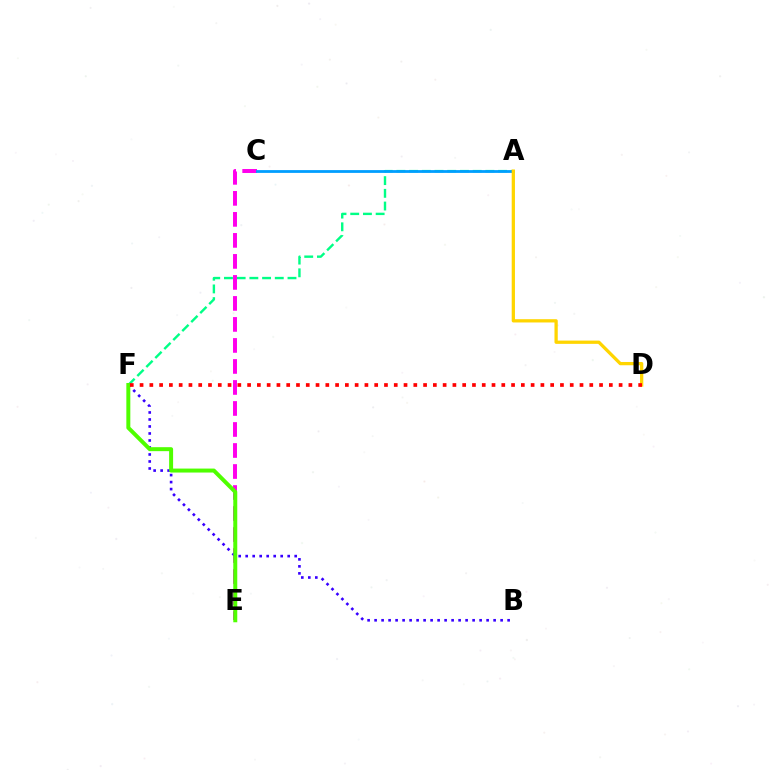{('A', 'F'): [{'color': '#00ff86', 'line_style': 'dashed', 'thickness': 1.73}], ('C', 'E'): [{'color': '#ff00ed', 'line_style': 'dashed', 'thickness': 2.85}], ('A', 'C'): [{'color': '#009eff', 'line_style': 'solid', 'thickness': 2.01}], ('B', 'F'): [{'color': '#3700ff', 'line_style': 'dotted', 'thickness': 1.9}], ('E', 'F'): [{'color': '#4fff00', 'line_style': 'solid', 'thickness': 2.86}], ('A', 'D'): [{'color': '#ffd500', 'line_style': 'solid', 'thickness': 2.35}], ('D', 'F'): [{'color': '#ff0000', 'line_style': 'dotted', 'thickness': 2.66}]}